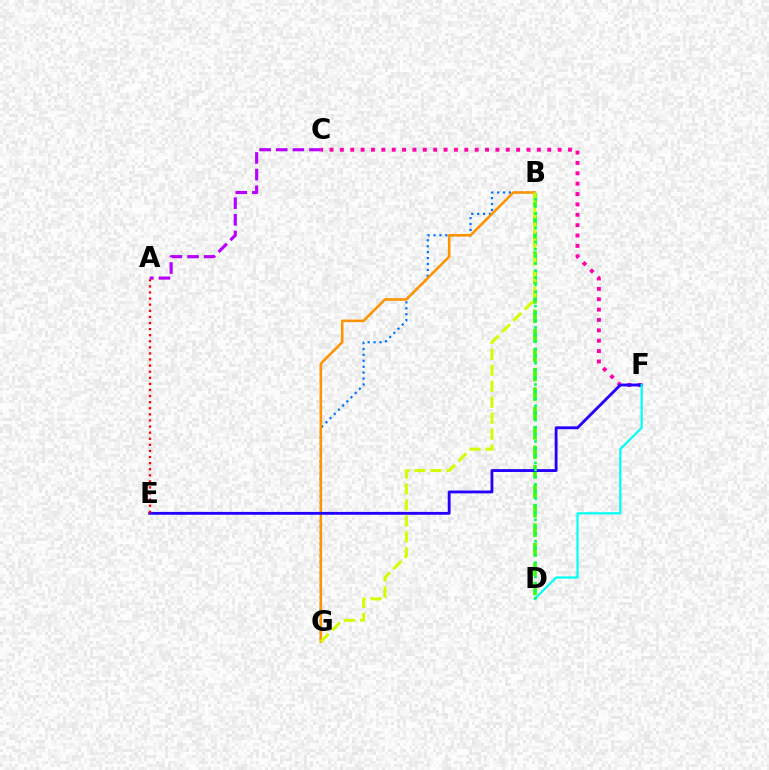{('B', 'G'): [{'color': '#0074ff', 'line_style': 'dotted', 'thickness': 1.61}, {'color': '#ff9400', 'line_style': 'solid', 'thickness': 1.85}, {'color': '#d1ff00', 'line_style': 'dashed', 'thickness': 2.17}], ('B', 'D'): [{'color': '#3dff00', 'line_style': 'dashed', 'thickness': 2.64}, {'color': '#00ff5c', 'line_style': 'dotted', 'thickness': 1.93}], ('A', 'C'): [{'color': '#b900ff', 'line_style': 'dashed', 'thickness': 2.26}], ('C', 'F'): [{'color': '#ff00ac', 'line_style': 'dotted', 'thickness': 2.82}], ('E', 'F'): [{'color': '#2500ff', 'line_style': 'solid', 'thickness': 2.06}], ('A', 'E'): [{'color': '#ff0000', 'line_style': 'dotted', 'thickness': 1.66}], ('D', 'F'): [{'color': '#00fff6', 'line_style': 'solid', 'thickness': 1.6}]}